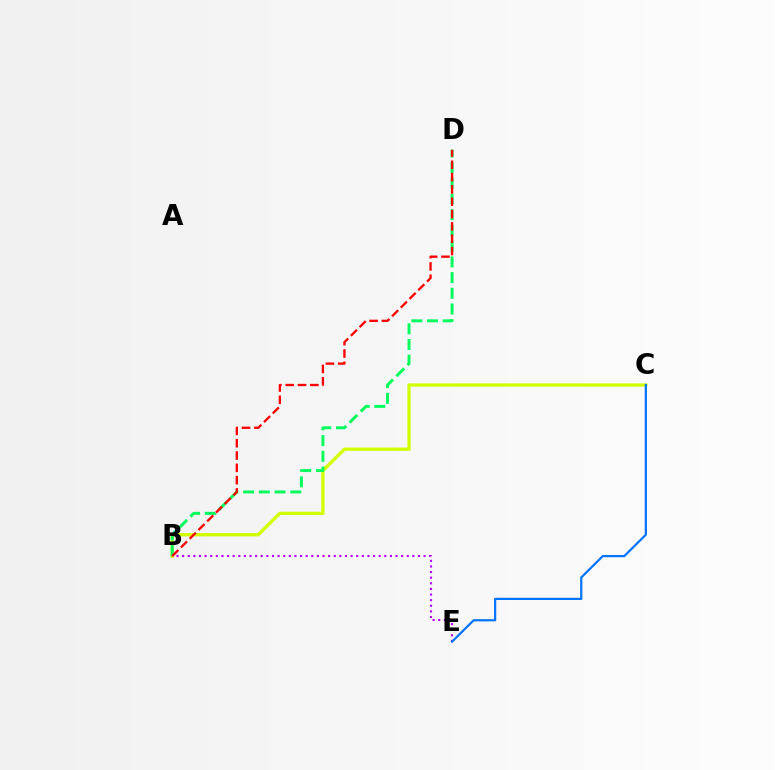{('B', 'E'): [{'color': '#b900ff', 'line_style': 'dotted', 'thickness': 1.53}], ('B', 'C'): [{'color': '#d1ff00', 'line_style': 'solid', 'thickness': 2.36}], ('B', 'D'): [{'color': '#00ff5c', 'line_style': 'dashed', 'thickness': 2.13}, {'color': '#ff0000', 'line_style': 'dashed', 'thickness': 1.67}], ('C', 'E'): [{'color': '#0074ff', 'line_style': 'solid', 'thickness': 1.59}]}